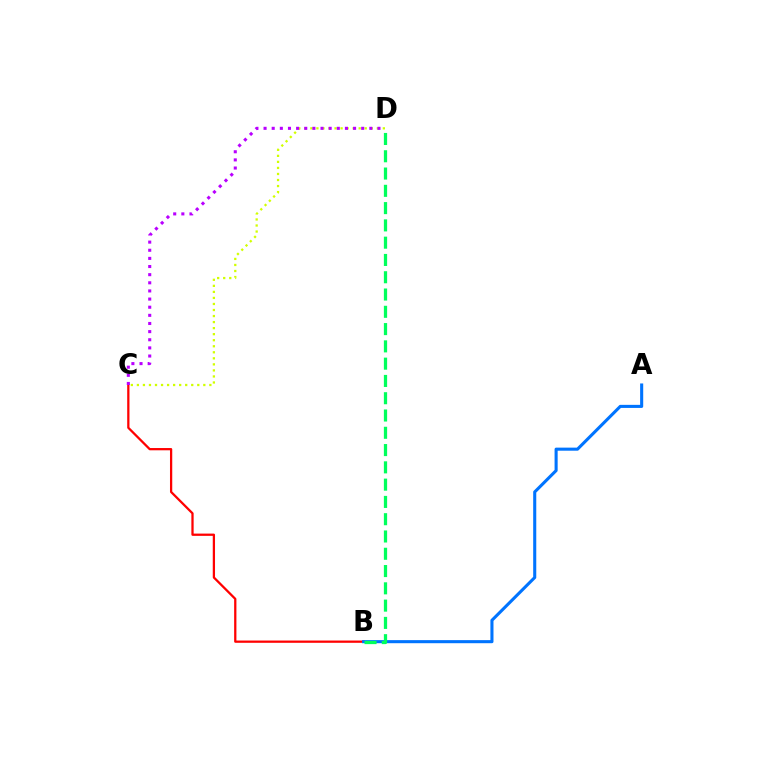{('B', 'C'): [{'color': '#ff0000', 'line_style': 'solid', 'thickness': 1.63}], ('C', 'D'): [{'color': '#d1ff00', 'line_style': 'dotted', 'thickness': 1.64}, {'color': '#b900ff', 'line_style': 'dotted', 'thickness': 2.21}], ('A', 'B'): [{'color': '#0074ff', 'line_style': 'solid', 'thickness': 2.22}], ('B', 'D'): [{'color': '#00ff5c', 'line_style': 'dashed', 'thickness': 2.35}]}